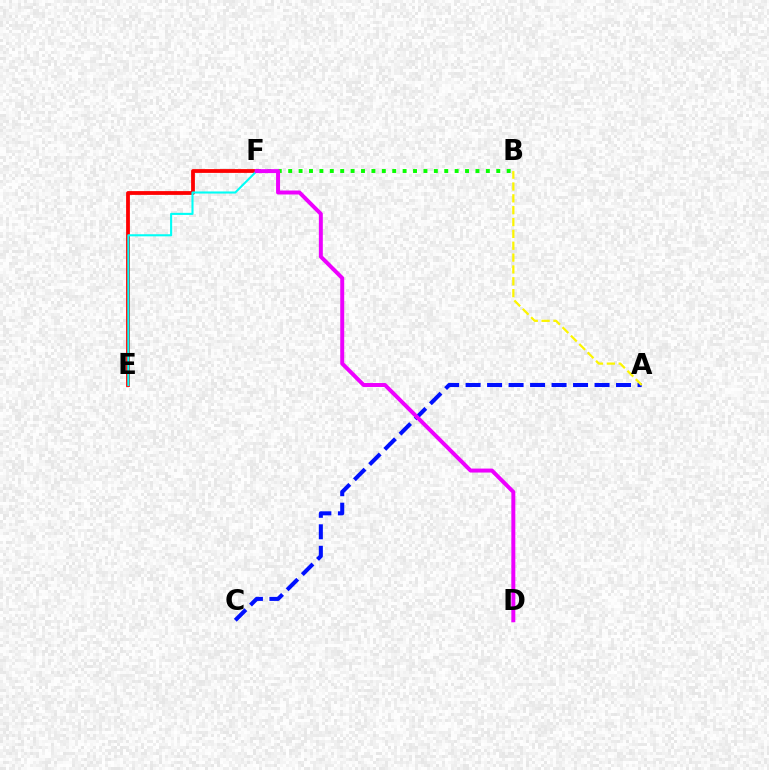{('B', 'F'): [{'color': '#08ff00', 'line_style': 'dotted', 'thickness': 2.83}], ('E', 'F'): [{'color': '#ff0000', 'line_style': 'solid', 'thickness': 2.73}, {'color': '#00fff6', 'line_style': 'solid', 'thickness': 1.51}], ('A', 'C'): [{'color': '#0010ff', 'line_style': 'dashed', 'thickness': 2.92}], ('D', 'F'): [{'color': '#ee00ff', 'line_style': 'solid', 'thickness': 2.85}], ('A', 'B'): [{'color': '#fcf500', 'line_style': 'dashed', 'thickness': 1.61}]}